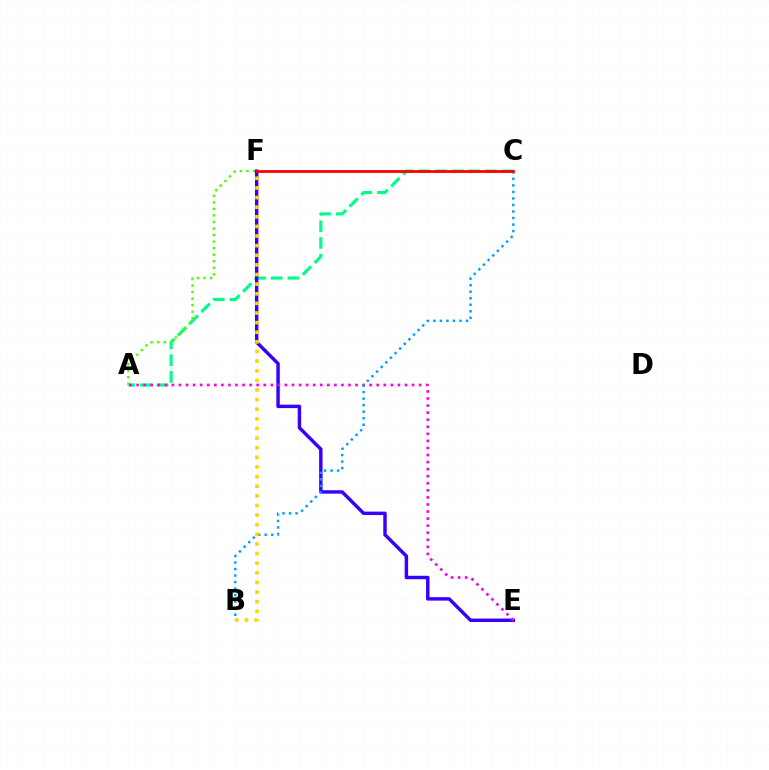{('A', 'C'): [{'color': '#00ff86', 'line_style': 'dashed', 'thickness': 2.27}], ('A', 'F'): [{'color': '#4fff00', 'line_style': 'dotted', 'thickness': 1.78}], ('E', 'F'): [{'color': '#3700ff', 'line_style': 'solid', 'thickness': 2.48}], ('A', 'E'): [{'color': '#ff00ed', 'line_style': 'dotted', 'thickness': 1.92}], ('B', 'C'): [{'color': '#009eff', 'line_style': 'dotted', 'thickness': 1.77}], ('C', 'F'): [{'color': '#ff0000', 'line_style': 'solid', 'thickness': 2.01}], ('B', 'F'): [{'color': '#ffd500', 'line_style': 'dotted', 'thickness': 2.61}]}